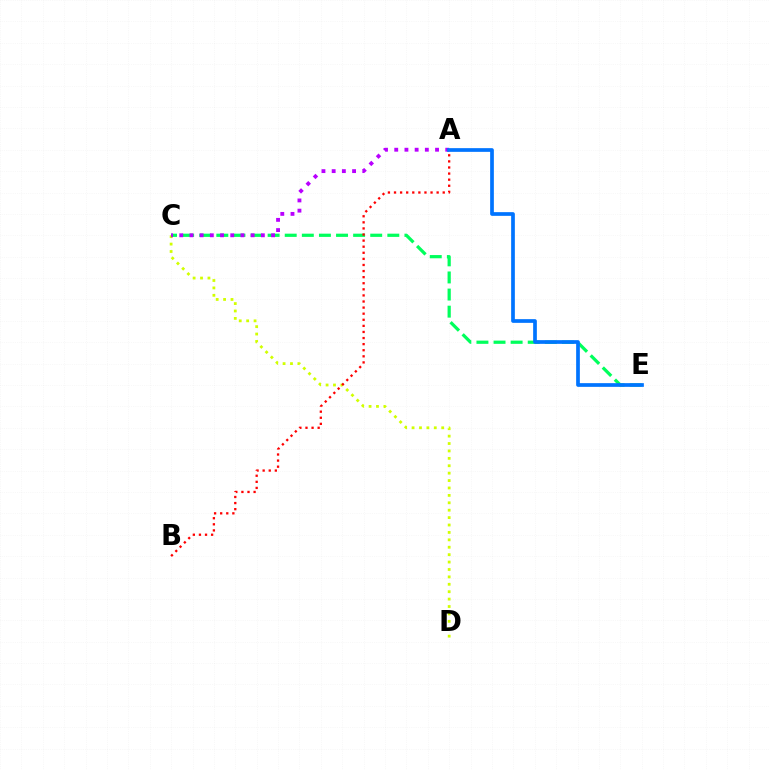{('C', 'D'): [{'color': '#d1ff00', 'line_style': 'dotted', 'thickness': 2.01}], ('C', 'E'): [{'color': '#00ff5c', 'line_style': 'dashed', 'thickness': 2.32}], ('A', 'C'): [{'color': '#b900ff', 'line_style': 'dotted', 'thickness': 2.77}], ('A', 'B'): [{'color': '#ff0000', 'line_style': 'dotted', 'thickness': 1.65}], ('A', 'E'): [{'color': '#0074ff', 'line_style': 'solid', 'thickness': 2.67}]}